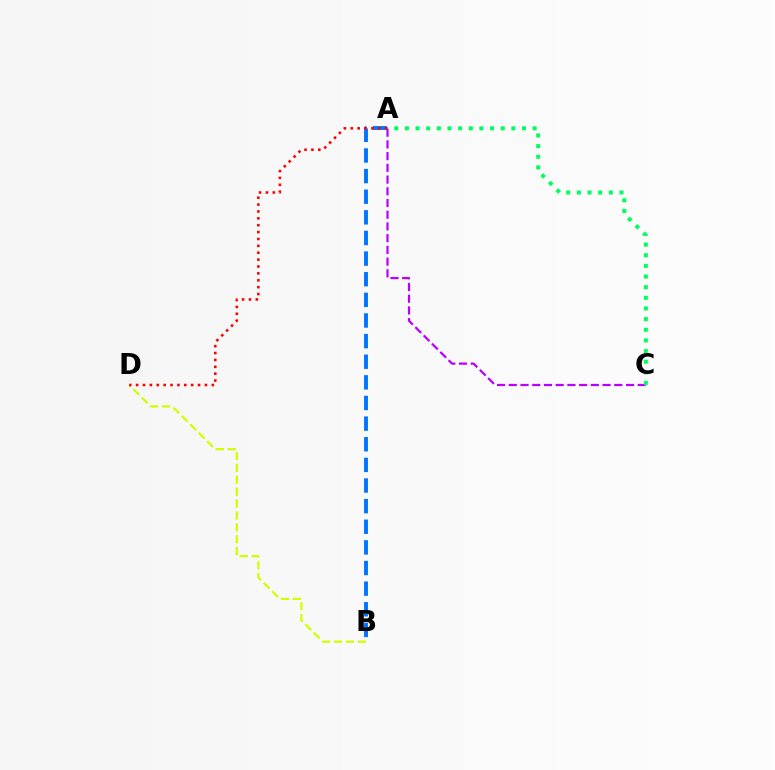{('A', 'C'): [{'color': '#b900ff', 'line_style': 'dashed', 'thickness': 1.59}, {'color': '#00ff5c', 'line_style': 'dotted', 'thickness': 2.89}], ('B', 'D'): [{'color': '#d1ff00', 'line_style': 'dashed', 'thickness': 1.62}], ('A', 'B'): [{'color': '#0074ff', 'line_style': 'dashed', 'thickness': 2.8}], ('A', 'D'): [{'color': '#ff0000', 'line_style': 'dotted', 'thickness': 1.87}]}